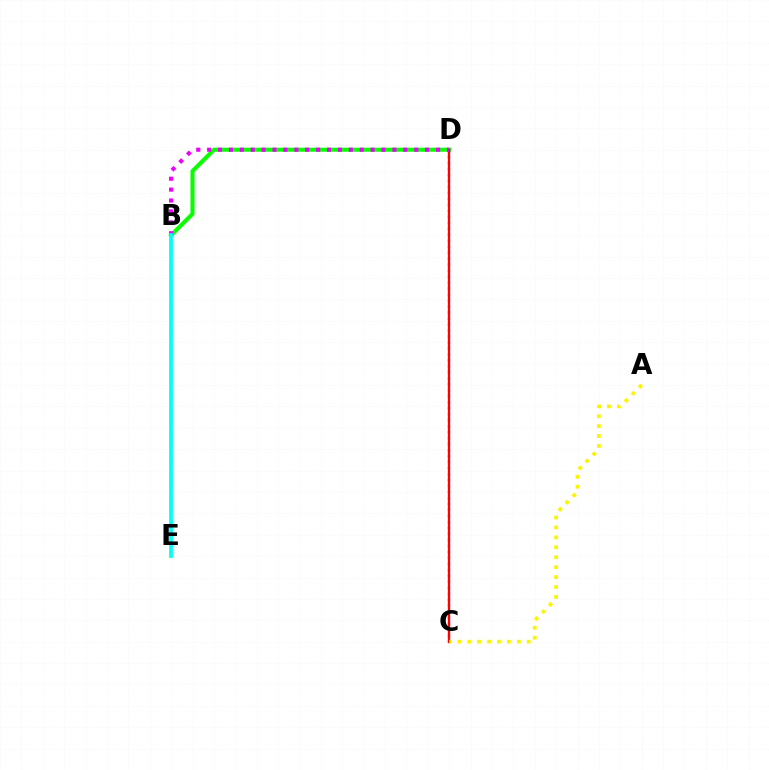{('B', 'D'): [{'color': '#08ff00', 'line_style': 'solid', 'thickness': 2.92}, {'color': '#ee00ff', 'line_style': 'dotted', 'thickness': 2.96}], ('C', 'D'): [{'color': '#0010ff', 'line_style': 'dotted', 'thickness': 1.63}, {'color': '#ff0000', 'line_style': 'solid', 'thickness': 1.7}], ('A', 'C'): [{'color': '#fcf500', 'line_style': 'dotted', 'thickness': 2.7}], ('B', 'E'): [{'color': '#00fff6', 'line_style': 'solid', 'thickness': 2.69}]}